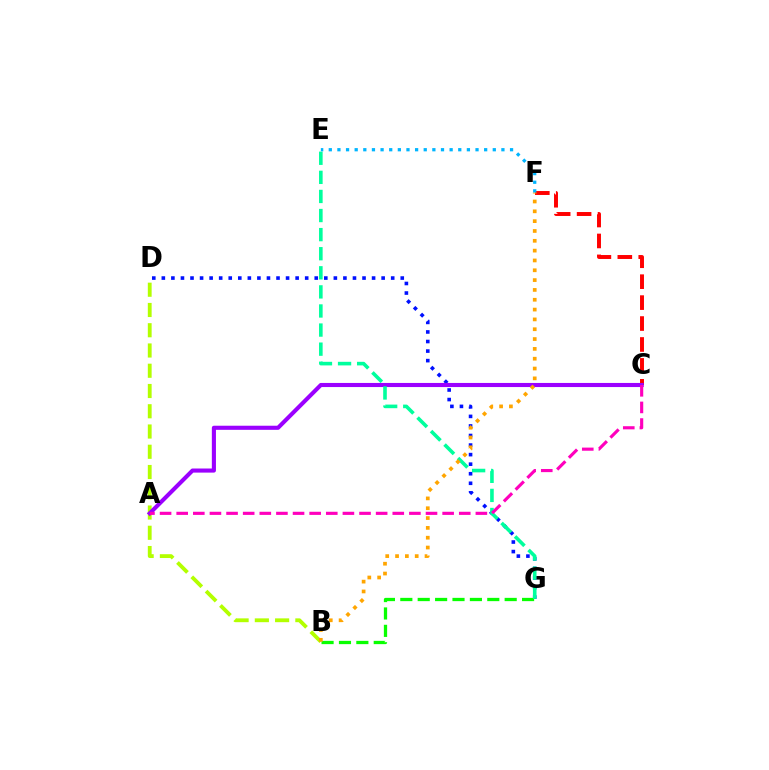{('B', 'D'): [{'color': '#b3ff00', 'line_style': 'dashed', 'thickness': 2.75}], ('D', 'G'): [{'color': '#0010ff', 'line_style': 'dotted', 'thickness': 2.6}], ('C', 'F'): [{'color': '#ff0000', 'line_style': 'dashed', 'thickness': 2.84}], ('A', 'C'): [{'color': '#9b00ff', 'line_style': 'solid', 'thickness': 2.95}, {'color': '#ff00bd', 'line_style': 'dashed', 'thickness': 2.26}], ('B', 'G'): [{'color': '#08ff00', 'line_style': 'dashed', 'thickness': 2.36}], ('E', 'G'): [{'color': '#00ff9d', 'line_style': 'dashed', 'thickness': 2.59}], ('B', 'F'): [{'color': '#ffa500', 'line_style': 'dotted', 'thickness': 2.67}], ('E', 'F'): [{'color': '#00b5ff', 'line_style': 'dotted', 'thickness': 2.35}]}